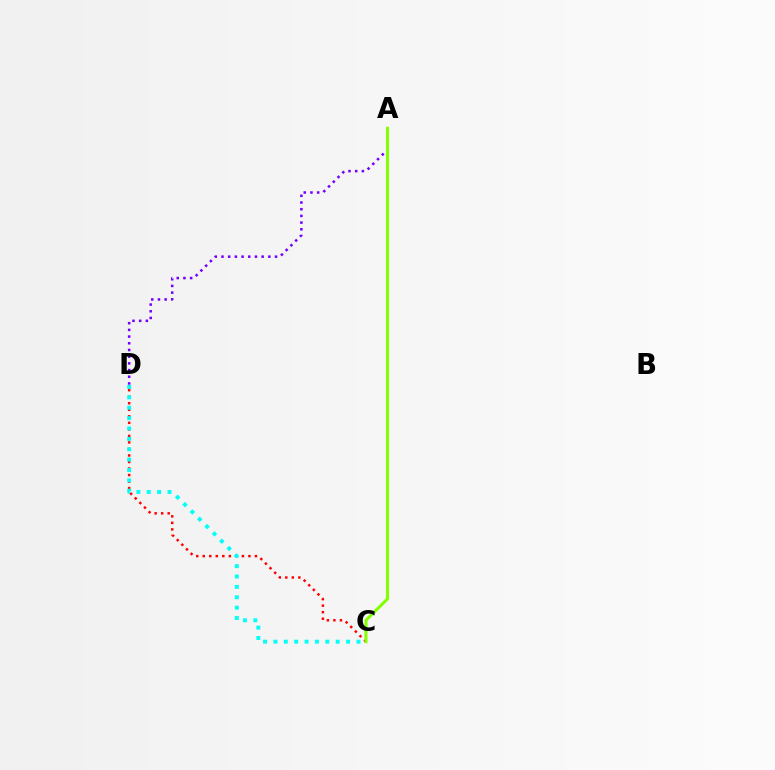{('A', 'D'): [{'color': '#7200ff', 'line_style': 'dotted', 'thickness': 1.82}], ('C', 'D'): [{'color': '#ff0000', 'line_style': 'dotted', 'thickness': 1.77}, {'color': '#00fff6', 'line_style': 'dotted', 'thickness': 2.82}], ('A', 'C'): [{'color': '#84ff00', 'line_style': 'solid', 'thickness': 2.2}]}